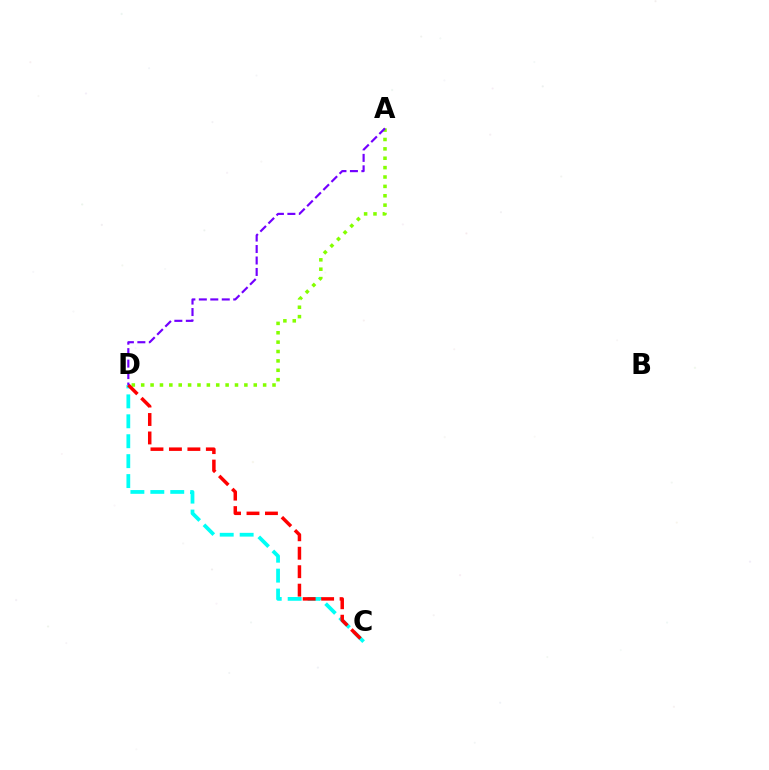{('A', 'D'): [{'color': '#84ff00', 'line_style': 'dotted', 'thickness': 2.55}, {'color': '#7200ff', 'line_style': 'dashed', 'thickness': 1.56}], ('C', 'D'): [{'color': '#00fff6', 'line_style': 'dashed', 'thickness': 2.71}, {'color': '#ff0000', 'line_style': 'dashed', 'thickness': 2.51}]}